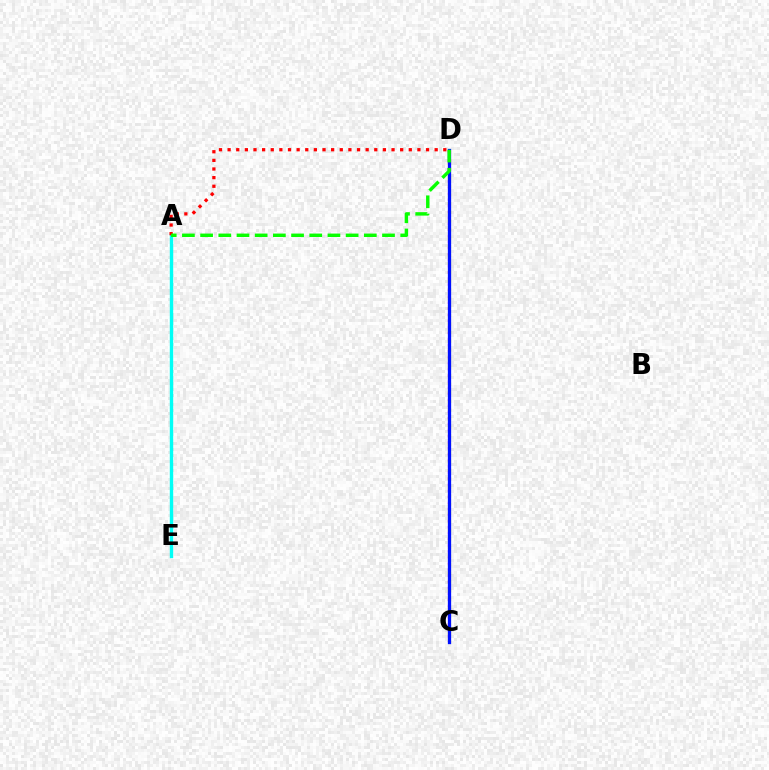{('C', 'D'): [{'color': '#fcf500', 'line_style': 'dotted', 'thickness': 2.34}, {'color': '#ee00ff', 'line_style': 'dotted', 'thickness': 1.65}, {'color': '#0010ff', 'line_style': 'solid', 'thickness': 2.36}], ('A', 'E'): [{'color': '#00fff6', 'line_style': 'solid', 'thickness': 2.45}], ('A', 'D'): [{'color': '#ff0000', 'line_style': 'dotted', 'thickness': 2.34}, {'color': '#08ff00', 'line_style': 'dashed', 'thickness': 2.47}]}